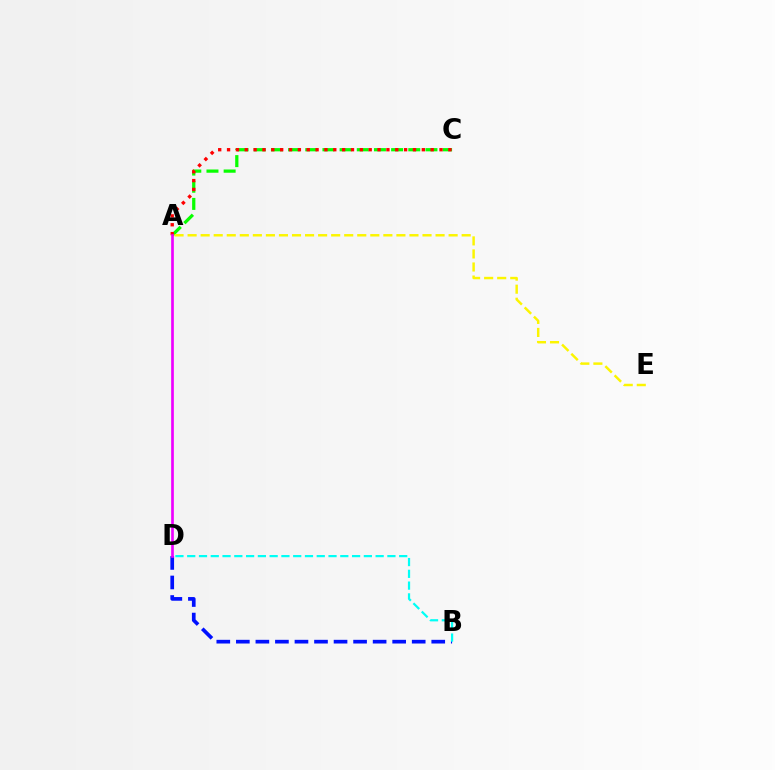{('B', 'D'): [{'color': '#0010ff', 'line_style': 'dashed', 'thickness': 2.65}, {'color': '#00fff6', 'line_style': 'dashed', 'thickness': 1.6}], ('A', 'C'): [{'color': '#08ff00', 'line_style': 'dashed', 'thickness': 2.33}, {'color': '#ff0000', 'line_style': 'dotted', 'thickness': 2.41}], ('A', 'E'): [{'color': '#fcf500', 'line_style': 'dashed', 'thickness': 1.77}], ('A', 'D'): [{'color': '#ee00ff', 'line_style': 'solid', 'thickness': 1.92}]}